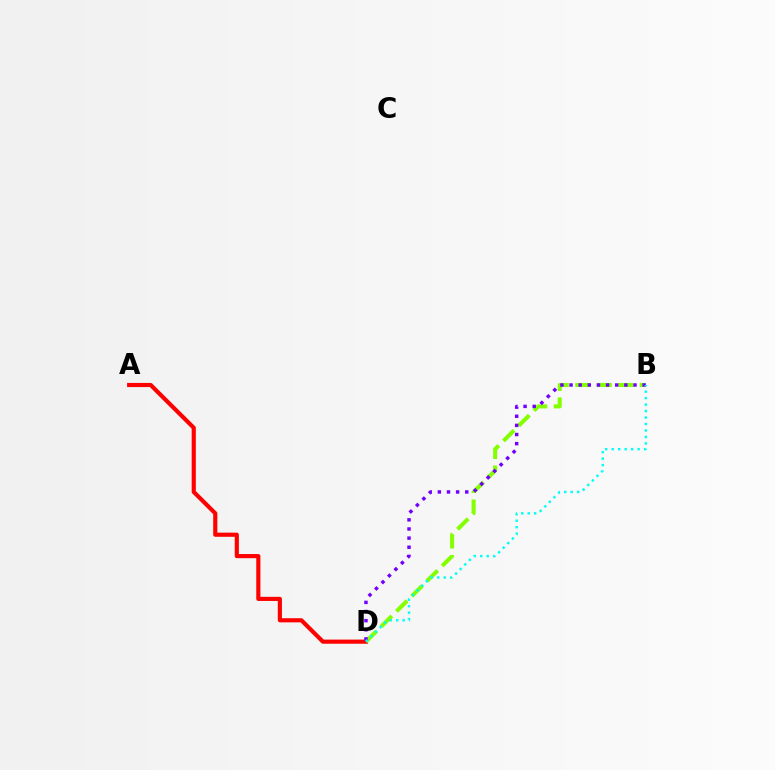{('A', 'D'): [{'color': '#ff0000', 'line_style': 'solid', 'thickness': 2.98}], ('B', 'D'): [{'color': '#84ff00', 'line_style': 'dashed', 'thickness': 2.92}, {'color': '#7200ff', 'line_style': 'dotted', 'thickness': 2.48}, {'color': '#00fff6', 'line_style': 'dotted', 'thickness': 1.76}]}